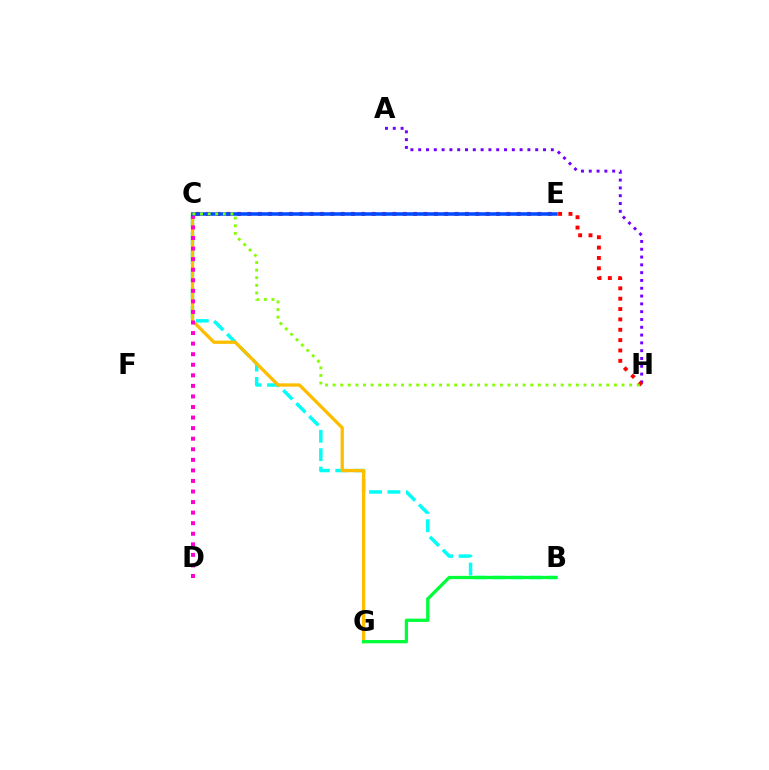{('A', 'H'): [{'color': '#7200ff', 'line_style': 'dotted', 'thickness': 2.12}], ('C', 'H'): [{'color': '#ff0000', 'line_style': 'dotted', 'thickness': 2.81}, {'color': '#84ff00', 'line_style': 'dotted', 'thickness': 2.07}], ('B', 'C'): [{'color': '#00fff6', 'line_style': 'dashed', 'thickness': 2.5}], ('C', 'G'): [{'color': '#ffbd00', 'line_style': 'solid', 'thickness': 2.37}], ('C', 'D'): [{'color': '#ff00cf', 'line_style': 'dotted', 'thickness': 2.87}], ('C', 'E'): [{'color': '#004bff', 'line_style': 'solid', 'thickness': 2.55}], ('B', 'G'): [{'color': '#00ff39', 'line_style': 'solid', 'thickness': 2.35}]}